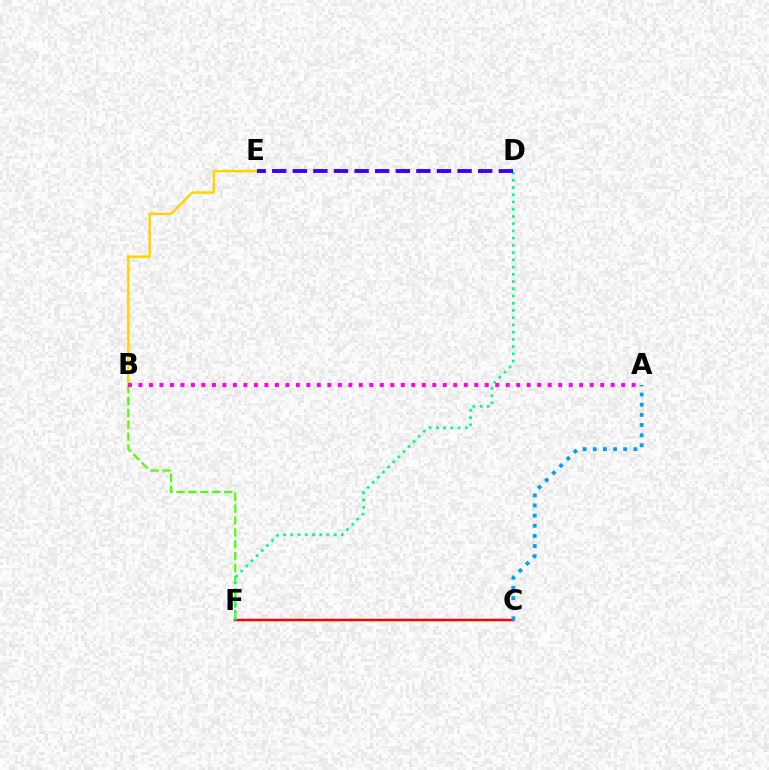{('B', 'F'): [{'color': '#4fff00', 'line_style': 'dashed', 'thickness': 1.61}], ('C', 'F'): [{'color': '#ff0000', 'line_style': 'solid', 'thickness': 1.79}], ('B', 'E'): [{'color': '#ffd500', 'line_style': 'solid', 'thickness': 1.78}], ('D', 'F'): [{'color': '#00ff86', 'line_style': 'dotted', 'thickness': 1.96}], ('A', 'C'): [{'color': '#009eff', 'line_style': 'dotted', 'thickness': 2.76}], ('D', 'E'): [{'color': '#3700ff', 'line_style': 'dashed', 'thickness': 2.8}], ('A', 'B'): [{'color': '#ff00ed', 'line_style': 'dotted', 'thickness': 2.85}]}